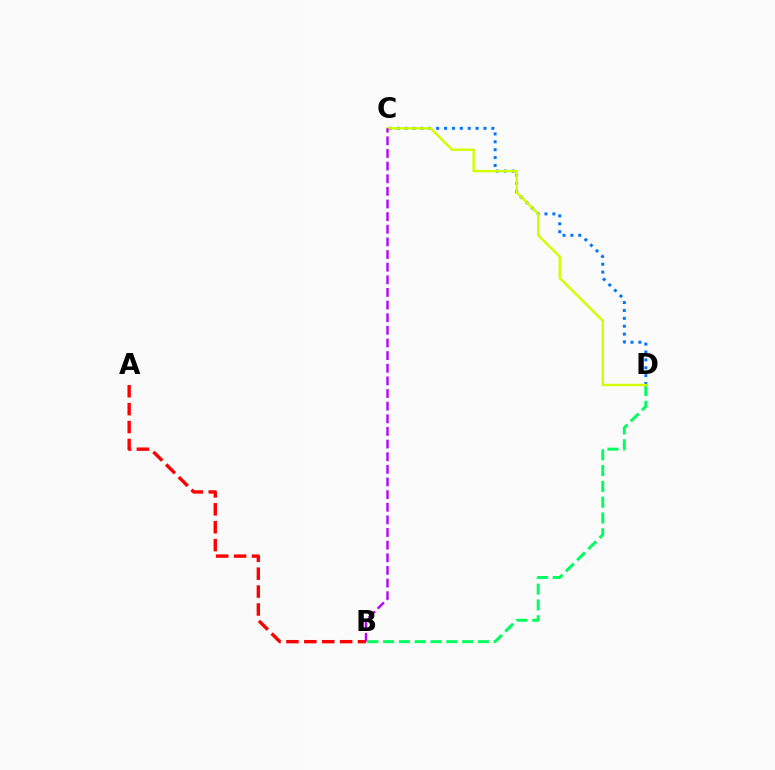{('C', 'D'): [{'color': '#0074ff', 'line_style': 'dotted', 'thickness': 2.14}, {'color': '#d1ff00', 'line_style': 'solid', 'thickness': 1.76}], ('B', 'D'): [{'color': '#00ff5c', 'line_style': 'dashed', 'thickness': 2.15}], ('B', 'C'): [{'color': '#b900ff', 'line_style': 'dashed', 'thickness': 1.72}], ('A', 'B'): [{'color': '#ff0000', 'line_style': 'dashed', 'thickness': 2.43}]}